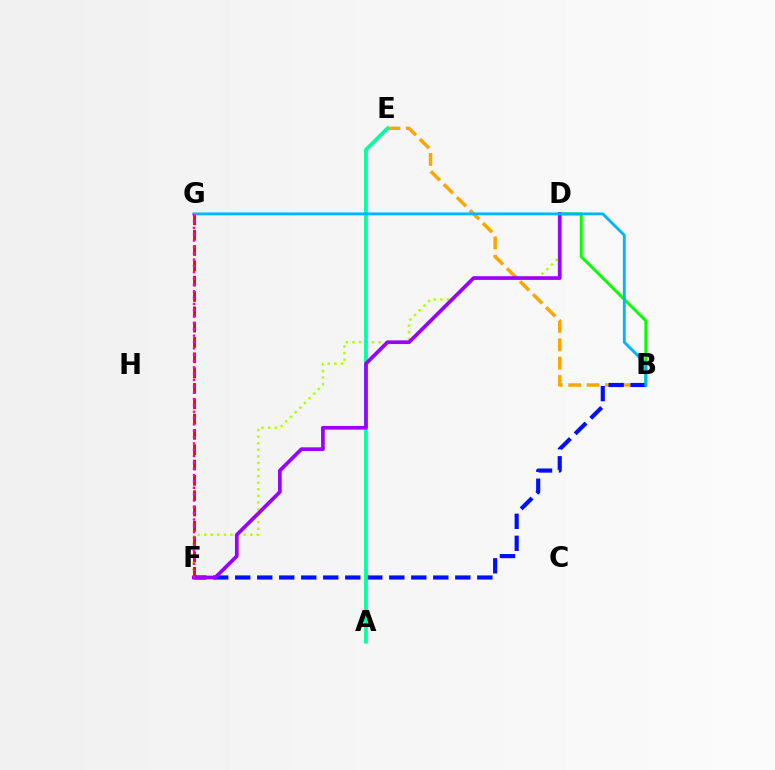{('B', 'D'): [{'color': '#08ff00', 'line_style': 'solid', 'thickness': 2.13}], ('D', 'F'): [{'color': '#b3ff00', 'line_style': 'dotted', 'thickness': 1.79}, {'color': '#9b00ff', 'line_style': 'solid', 'thickness': 2.65}], ('B', 'E'): [{'color': '#ffa500', 'line_style': 'dashed', 'thickness': 2.5}], ('F', 'G'): [{'color': '#ff0000', 'line_style': 'dashed', 'thickness': 2.08}, {'color': '#ff00bd', 'line_style': 'dotted', 'thickness': 1.72}], ('B', 'F'): [{'color': '#0010ff', 'line_style': 'dashed', 'thickness': 2.99}], ('A', 'E'): [{'color': '#00ff9d', 'line_style': 'solid', 'thickness': 2.7}], ('B', 'G'): [{'color': '#00b5ff', 'line_style': 'solid', 'thickness': 2.06}]}